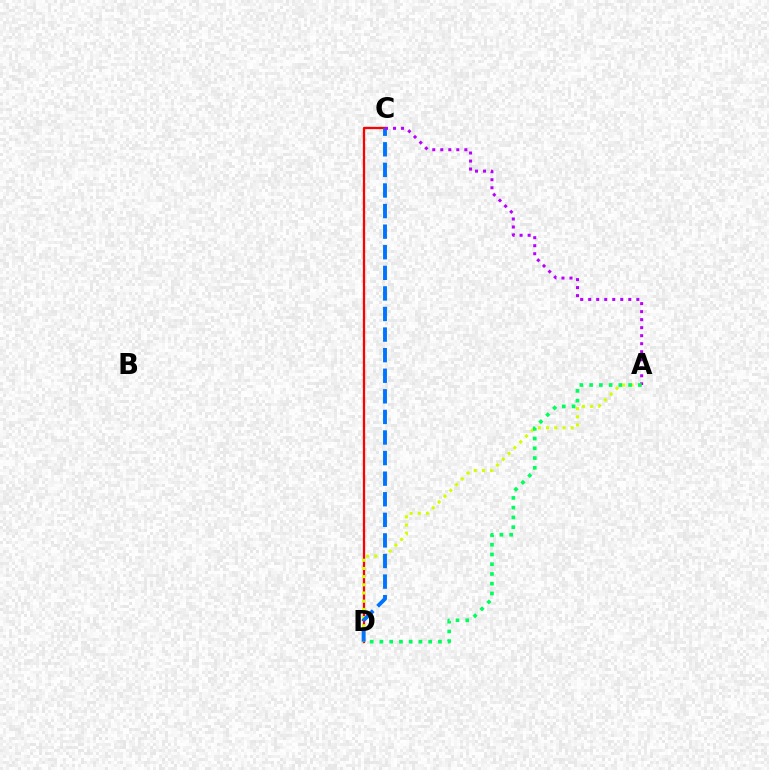{('C', 'D'): [{'color': '#ff0000', 'line_style': 'solid', 'thickness': 1.64}, {'color': '#0074ff', 'line_style': 'dashed', 'thickness': 2.8}], ('A', 'D'): [{'color': '#d1ff00', 'line_style': 'dotted', 'thickness': 2.22}, {'color': '#00ff5c', 'line_style': 'dotted', 'thickness': 2.65}], ('A', 'C'): [{'color': '#b900ff', 'line_style': 'dotted', 'thickness': 2.18}]}